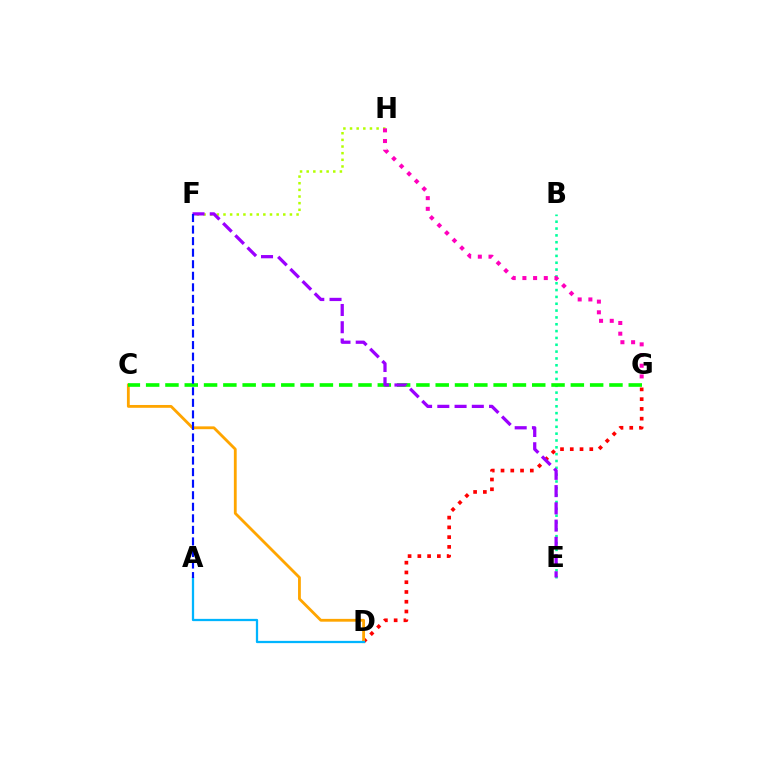{('F', 'H'): [{'color': '#b3ff00', 'line_style': 'dotted', 'thickness': 1.8}], ('D', 'G'): [{'color': '#ff0000', 'line_style': 'dotted', 'thickness': 2.65}], ('C', 'D'): [{'color': '#ffa500', 'line_style': 'solid', 'thickness': 2.03}], ('B', 'E'): [{'color': '#00ff9d', 'line_style': 'dotted', 'thickness': 1.86}], ('G', 'H'): [{'color': '#ff00bd', 'line_style': 'dotted', 'thickness': 2.9}], ('C', 'G'): [{'color': '#08ff00', 'line_style': 'dashed', 'thickness': 2.62}], ('E', 'F'): [{'color': '#9b00ff', 'line_style': 'dashed', 'thickness': 2.34}], ('A', 'D'): [{'color': '#00b5ff', 'line_style': 'solid', 'thickness': 1.63}], ('A', 'F'): [{'color': '#0010ff', 'line_style': 'dashed', 'thickness': 1.57}]}